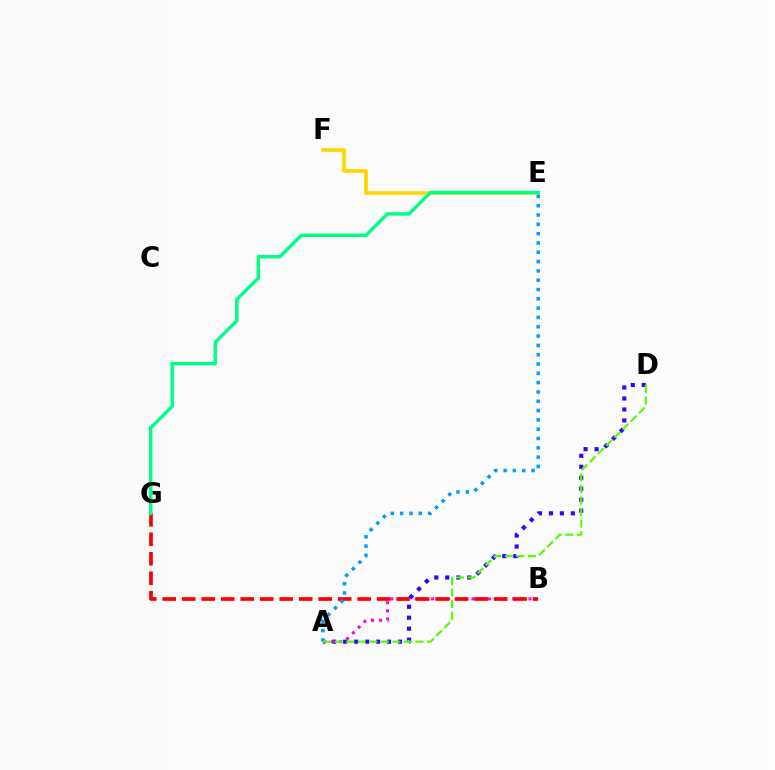{('A', 'D'): [{'color': '#3700ff', 'line_style': 'dotted', 'thickness': 2.98}, {'color': '#4fff00', 'line_style': 'dashed', 'thickness': 1.57}], ('A', 'B'): [{'color': '#ff00ed', 'line_style': 'dotted', 'thickness': 2.21}], ('E', 'F'): [{'color': '#ffd500', 'line_style': 'solid', 'thickness': 2.62}], ('B', 'G'): [{'color': '#ff0000', 'line_style': 'dashed', 'thickness': 2.65}], ('A', 'E'): [{'color': '#009eff', 'line_style': 'dotted', 'thickness': 2.53}], ('E', 'G'): [{'color': '#00ff86', 'line_style': 'solid', 'thickness': 2.46}]}